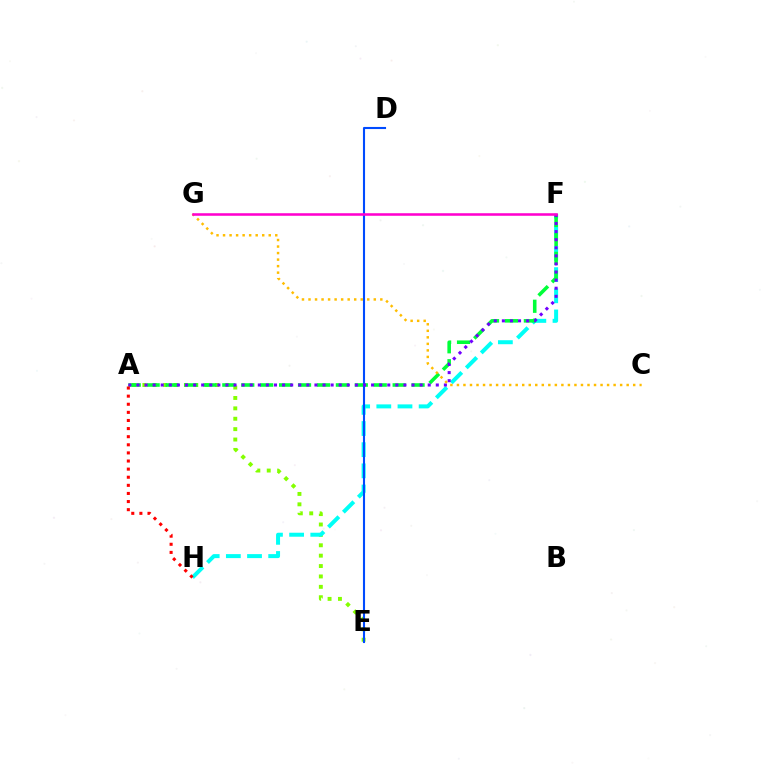{('A', 'E'): [{'color': '#84ff00', 'line_style': 'dotted', 'thickness': 2.82}], ('F', 'H'): [{'color': '#00fff6', 'line_style': 'dashed', 'thickness': 2.87}], ('A', 'F'): [{'color': '#00ff39', 'line_style': 'dashed', 'thickness': 2.57}, {'color': '#7200ff', 'line_style': 'dotted', 'thickness': 2.2}], ('D', 'E'): [{'color': '#004bff', 'line_style': 'solid', 'thickness': 1.51}], ('C', 'G'): [{'color': '#ffbd00', 'line_style': 'dotted', 'thickness': 1.77}], ('A', 'H'): [{'color': '#ff0000', 'line_style': 'dotted', 'thickness': 2.2}], ('F', 'G'): [{'color': '#ff00cf', 'line_style': 'solid', 'thickness': 1.83}]}